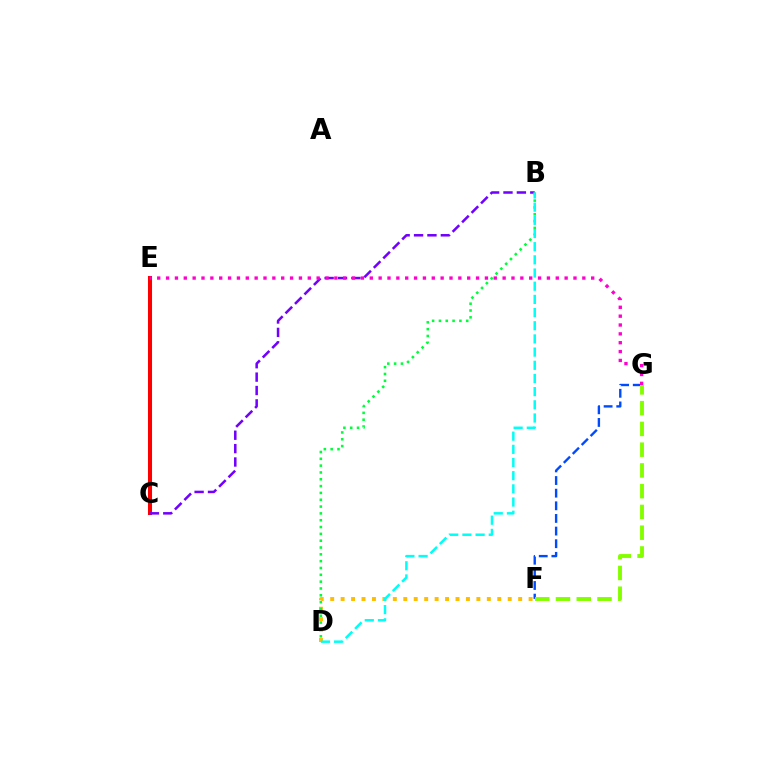{('C', 'E'): [{'color': '#ff0000', 'line_style': 'solid', 'thickness': 2.91}], ('B', 'C'): [{'color': '#7200ff', 'line_style': 'dashed', 'thickness': 1.82}], ('D', 'F'): [{'color': '#ffbd00', 'line_style': 'dotted', 'thickness': 2.84}], ('B', 'D'): [{'color': '#00ff39', 'line_style': 'dotted', 'thickness': 1.85}, {'color': '#00fff6', 'line_style': 'dashed', 'thickness': 1.79}], ('F', 'G'): [{'color': '#004bff', 'line_style': 'dashed', 'thickness': 1.72}, {'color': '#84ff00', 'line_style': 'dashed', 'thickness': 2.82}], ('E', 'G'): [{'color': '#ff00cf', 'line_style': 'dotted', 'thickness': 2.41}]}